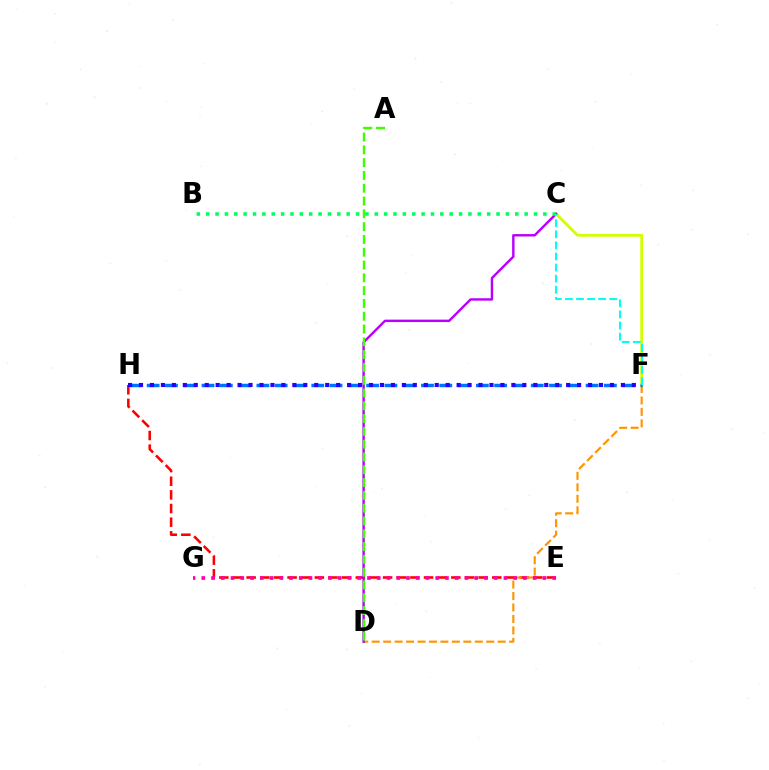{('E', 'H'): [{'color': '#ff0000', 'line_style': 'dashed', 'thickness': 1.85}], ('C', 'F'): [{'color': '#d1ff00', 'line_style': 'solid', 'thickness': 2.01}, {'color': '#00fff6', 'line_style': 'dashed', 'thickness': 1.51}], ('D', 'F'): [{'color': '#ff9400', 'line_style': 'dashed', 'thickness': 1.56}], ('C', 'D'): [{'color': '#b900ff', 'line_style': 'solid', 'thickness': 1.74}], ('A', 'D'): [{'color': '#3dff00', 'line_style': 'dashed', 'thickness': 1.74}], ('F', 'H'): [{'color': '#0074ff', 'line_style': 'dashed', 'thickness': 2.48}, {'color': '#2500ff', 'line_style': 'dotted', 'thickness': 2.98}], ('B', 'C'): [{'color': '#00ff5c', 'line_style': 'dotted', 'thickness': 2.54}], ('E', 'G'): [{'color': '#ff00ac', 'line_style': 'dotted', 'thickness': 2.65}]}